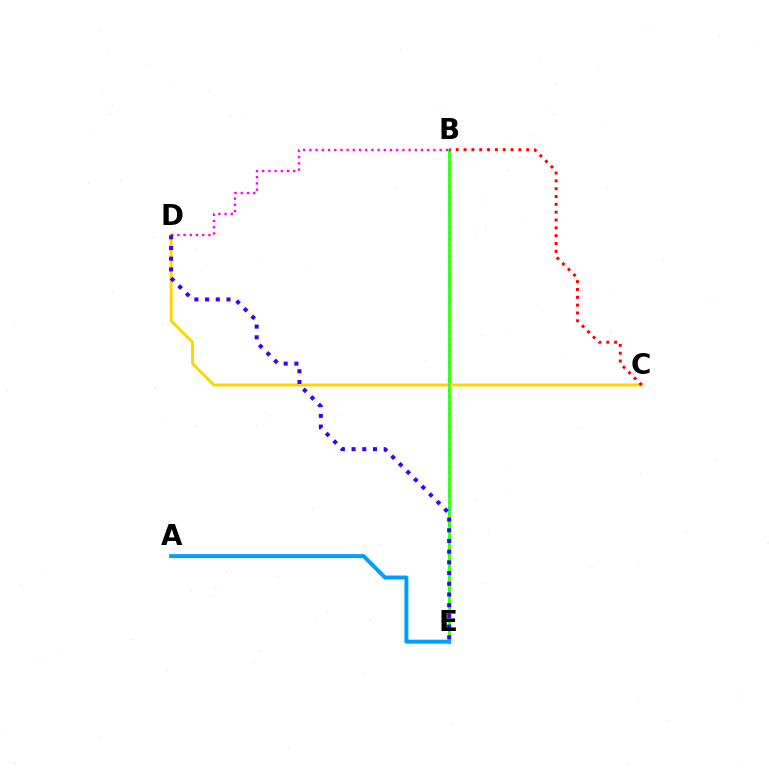{('B', 'E'): [{'color': '#4fff00', 'line_style': 'solid', 'thickness': 2.16}, {'color': '#00ff86', 'line_style': 'dotted', 'thickness': 1.59}], ('C', 'D'): [{'color': '#ffd500', 'line_style': 'solid', 'thickness': 2.14}], ('A', 'E'): [{'color': '#009eff', 'line_style': 'solid', 'thickness': 2.86}], ('B', 'D'): [{'color': '#ff00ed', 'line_style': 'dotted', 'thickness': 1.68}], ('D', 'E'): [{'color': '#3700ff', 'line_style': 'dotted', 'thickness': 2.91}], ('B', 'C'): [{'color': '#ff0000', 'line_style': 'dotted', 'thickness': 2.13}]}